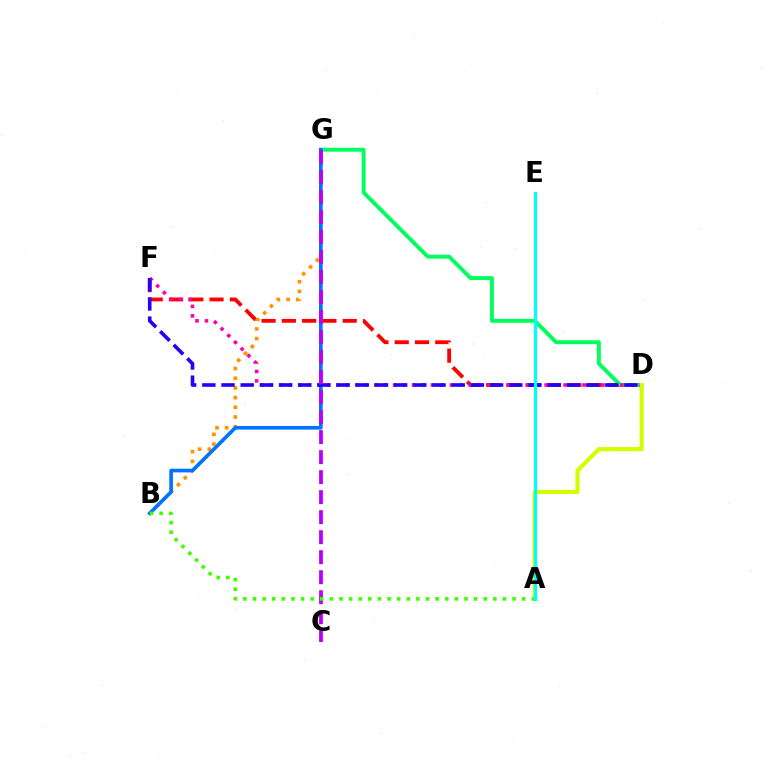{('D', 'F'): [{'color': '#ff0000', 'line_style': 'dashed', 'thickness': 2.76}, {'color': '#ff00ac', 'line_style': 'dotted', 'thickness': 2.57}, {'color': '#2500ff', 'line_style': 'dashed', 'thickness': 2.61}], ('D', 'G'): [{'color': '#00ff5c', 'line_style': 'solid', 'thickness': 2.82}], ('B', 'G'): [{'color': '#ff9400', 'line_style': 'dotted', 'thickness': 2.63}, {'color': '#0074ff', 'line_style': 'solid', 'thickness': 2.63}], ('A', 'D'): [{'color': '#d1ff00', 'line_style': 'solid', 'thickness': 2.98}], ('C', 'G'): [{'color': '#b900ff', 'line_style': 'dashed', 'thickness': 2.72}], ('A', 'B'): [{'color': '#3dff00', 'line_style': 'dotted', 'thickness': 2.61}], ('A', 'E'): [{'color': '#00fff6', 'line_style': 'solid', 'thickness': 2.33}]}